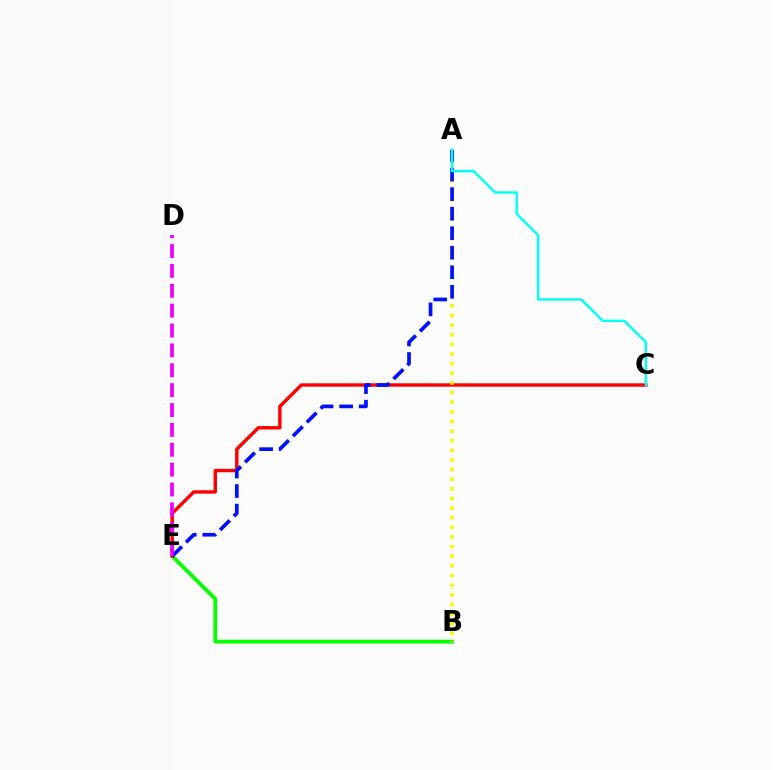{('B', 'E'): [{'color': '#08ff00', 'line_style': 'solid', 'thickness': 2.75}], ('C', 'E'): [{'color': '#ff0000', 'line_style': 'solid', 'thickness': 2.45}], ('A', 'B'): [{'color': '#fcf500', 'line_style': 'dotted', 'thickness': 2.62}], ('A', 'E'): [{'color': '#0010ff', 'line_style': 'dashed', 'thickness': 2.65}], ('A', 'C'): [{'color': '#00fff6', 'line_style': 'solid', 'thickness': 1.75}], ('D', 'E'): [{'color': '#ee00ff', 'line_style': 'dashed', 'thickness': 2.7}]}